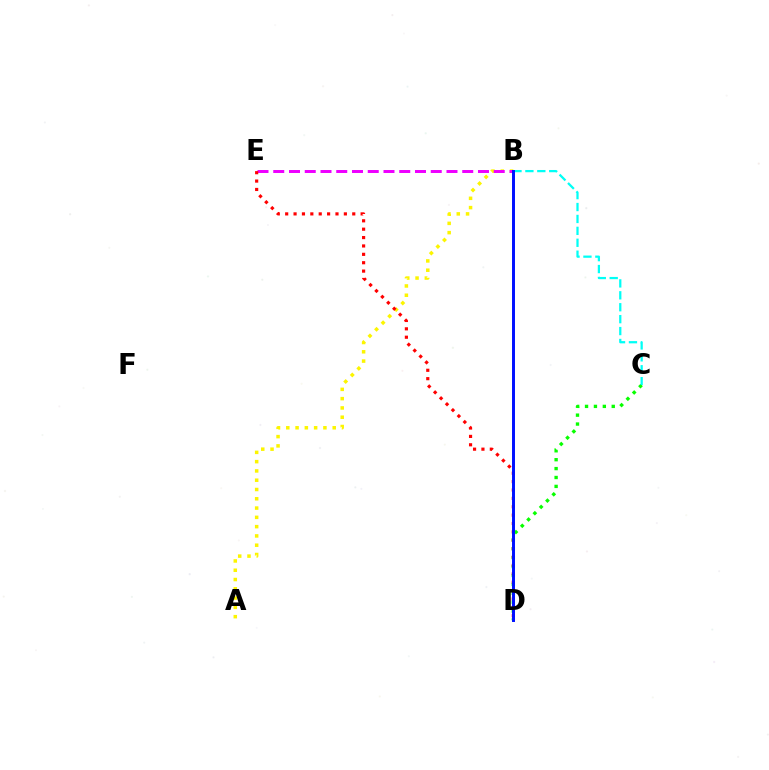{('C', 'D'): [{'color': '#08ff00', 'line_style': 'dotted', 'thickness': 2.42}], ('B', 'C'): [{'color': '#00fff6', 'line_style': 'dashed', 'thickness': 1.62}], ('A', 'B'): [{'color': '#fcf500', 'line_style': 'dotted', 'thickness': 2.52}], ('B', 'E'): [{'color': '#ee00ff', 'line_style': 'dashed', 'thickness': 2.14}], ('D', 'E'): [{'color': '#ff0000', 'line_style': 'dotted', 'thickness': 2.28}], ('B', 'D'): [{'color': '#0010ff', 'line_style': 'solid', 'thickness': 2.13}]}